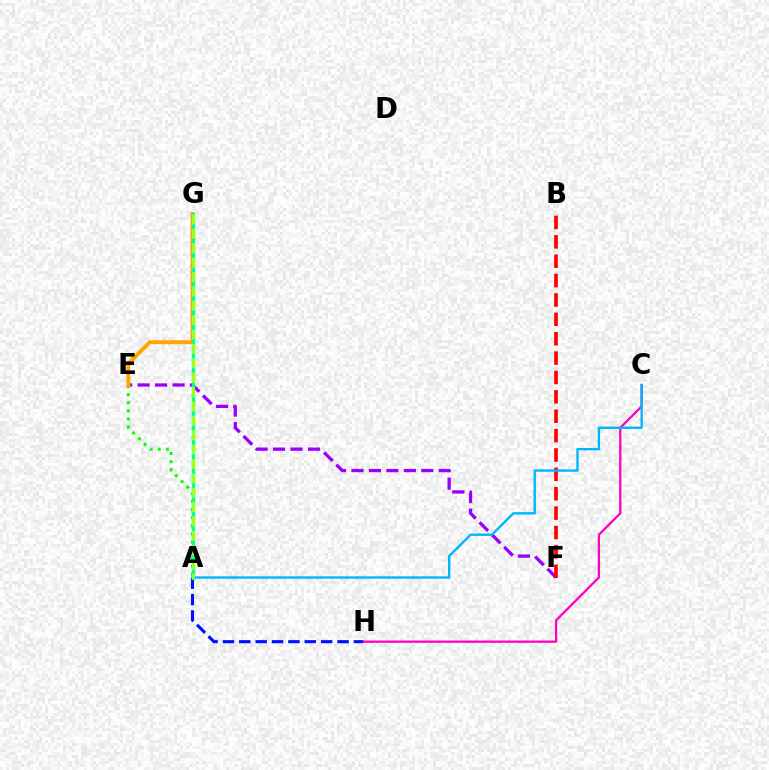{('A', 'E'): [{'color': '#08ff00', 'line_style': 'dotted', 'thickness': 2.2}], ('E', 'F'): [{'color': '#9b00ff', 'line_style': 'dashed', 'thickness': 2.37}], ('A', 'H'): [{'color': '#0010ff', 'line_style': 'dashed', 'thickness': 2.22}], ('C', 'H'): [{'color': '#ff00bd', 'line_style': 'solid', 'thickness': 1.63}], ('E', 'G'): [{'color': '#ffa500', 'line_style': 'solid', 'thickness': 2.83}], ('B', 'F'): [{'color': '#ff0000', 'line_style': 'dashed', 'thickness': 2.63}], ('A', 'C'): [{'color': '#00b5ff', 'line_style': 'solid', 'thickness': 1.7}], ('A', 'G'): [{'color': '#00ff9d', 'line_style': 'solid', 'thickness': 2.46}, {'color': '#b3ff00', 'line_style': 'dashed', 'thickness': 1.95}]}